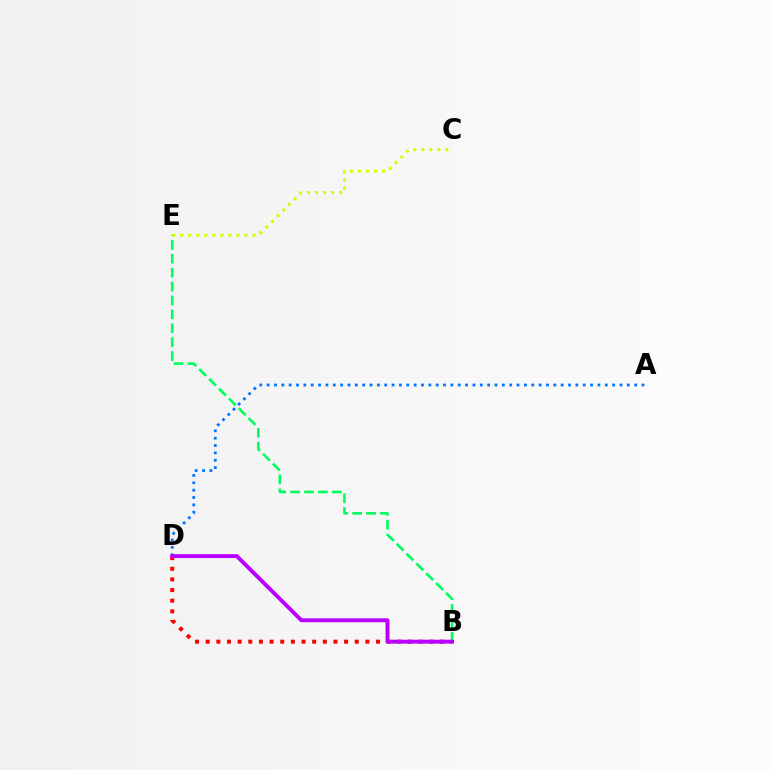{('B', 'D'): [{'color': '#ff0000', 'line_style': 'dotted', 'thickness': 2.89}, {'color': '#b900ff', 'line_style': 'solid', 'thickness': 2.81}], ('C', 'E'): [{'color': '#d1ff00', 'line_style': 'dotted', 'thickness': 2.18}], ('B', 'E'): [{'color': '#00ff5c', 'line_style': 'dashed', 'thickness': 1.89}], ('A', 'D'): [{'color': '#0074ff', 'line_style': 'dotted', 'thickness': 2.0}]}